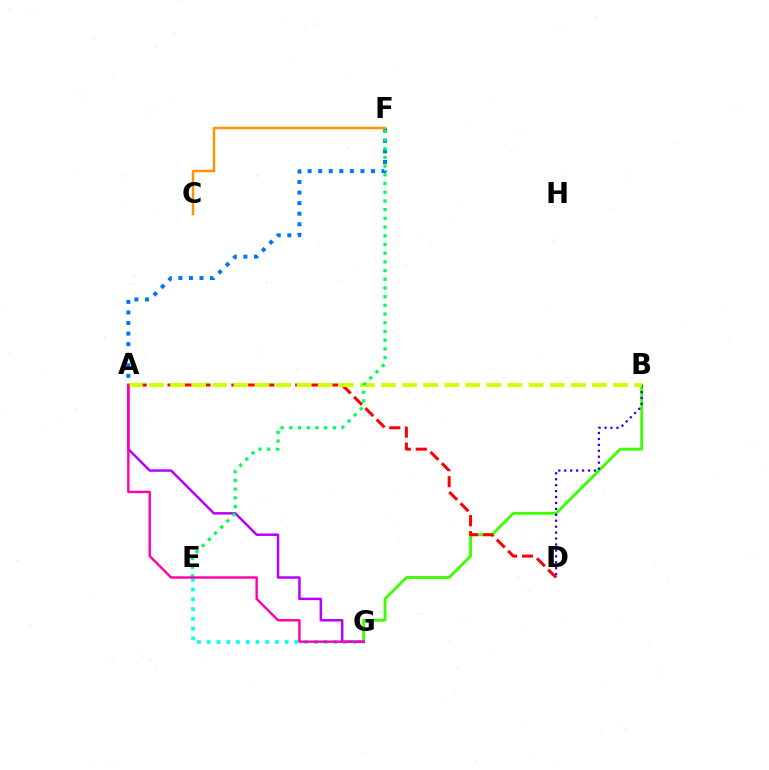{('A', 'F'): [{'color': '#0074ff', 'line_style': 'dotted', 'thickness': 2.87}], ('C', 'F'): [{'color': '#ff9400', 'line_style': 'solid', 'thickness': 1.79}], ('B', 'G'): [{'color': '#3dff00', 'line_style': 'solid', 'thickness': 2.05}], ('A', 'G'): [{'color': '#b900ff', 'line_style': 'solid', 'thickness': 1.78}, {'color': '#ff00ac', 'line_style': 'solid', 'thickness': 1.74}], ('A', 'D'): [{'color': '#ff0000', 'line_style': 'dashed', 'thickness': 2.17}], ('B', 'D'): [{'color': '#2500ff', 'line_style': 'dotted', 'thickness': 1.61}], ('E', 'G'): [{'color': '#00fff6', 'line_style': 'dotted', 'thickness': 2.65}], ('A', 'B'): [{'color': '#d1ff00', 'line_style': 'dashed', 'thickness': 2.87}], ('E', 'F'): [{'color': '#00ff5c', 'line_style': 'dotted', 'thickness': 2.36}]}